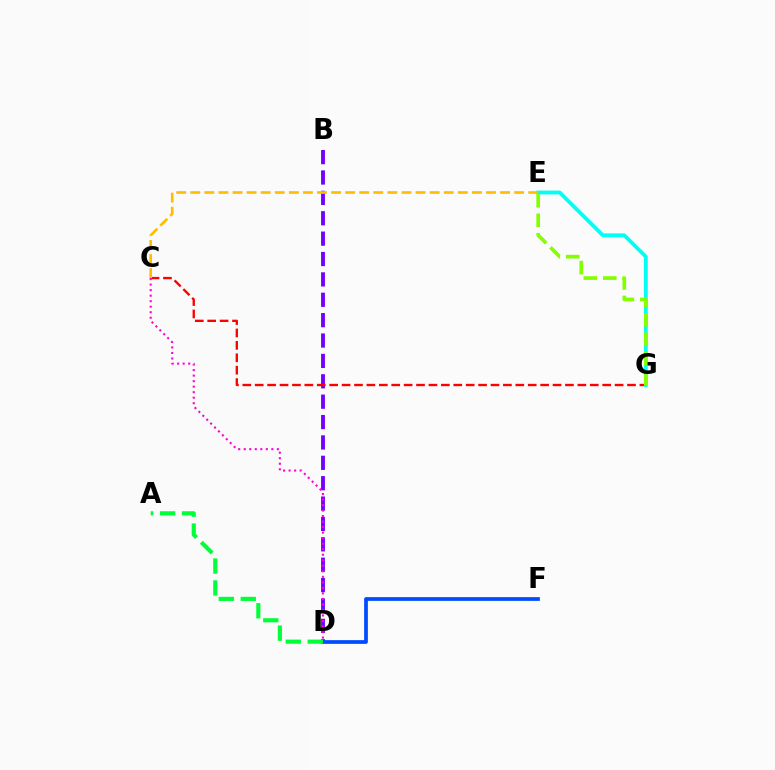{('B', 'D'): [{'color': '#7200ff', 'line_style': 'dashed', 'thickness': 2.77}], ('D', 'F'): [{'color': '#004bff', 'line_style': 'solid', 'thickness': 2.68}], ('C', 'G'): [{'color': '#ff0000', 'line_style': 'dashed', 'thickness': 1.69}], ('E', 'G'): [{'color': '#00fff6', 'line_style': 'solid', 'thickness': 2.75}, {'color': '#84ff00', 'line_style': 'dashed', 'thickness': 2.64}], ('A', 'D'): [{'color': '#00ff39', 'line_style': 'dashed', 'thickness': 2.98}], ('C', 'E'): [{'color': '#ffbd00', 'line_style': 'dashed', 'thickness': 1.91}], ('C', 'D'): [{'color': '#ff00cf', 'line_style': 'dotted', 'thickness': 1.5}]}